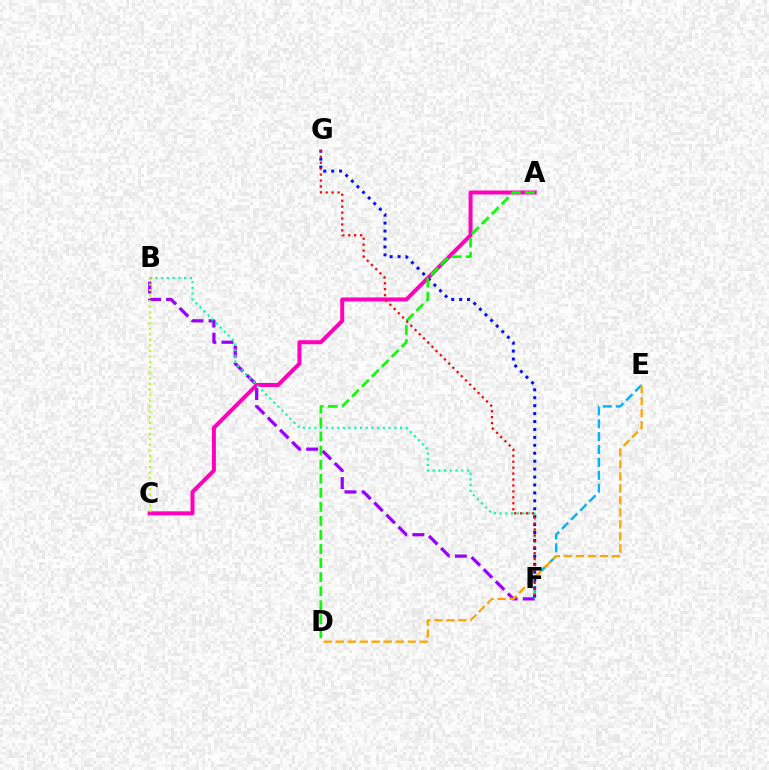{('B', 'F'): [{'color': '#9b00ff', 'line_style': 'dashed', 'thickness': 2.33}, {'color': '#00ff9d', 'line_style': 'dotted', 'thickness': 1.55}], ('E', 'F'): [{'color': '#00b5ff', 'line_style': 'dashed', 'thickness': 1.75}], ('A', 'C'): [{'color': '#ff00bd', 'line_style': 'solid', 'thickness': 2.87}], ('F', 'G'): [{'color': '#0010ff', 'line_style': 'dotted', 'thickness': 2.15}, {'color': '#ff0000', 'line_style': 'dotted', 'thickness': 1.61}], ('A', 'D'): [{'color': '#08ff00', 'line_style': 'dashed', 'thickness': 1.91}], ('D', 'E'): [{'color': '#ffa500', 'line_style': 'dashed', 'thickness': 1.63}], ('B', 'C'): [{'color': '#b3ff00', 'line_style': 'dotted', 'thickness': 1.5}]}